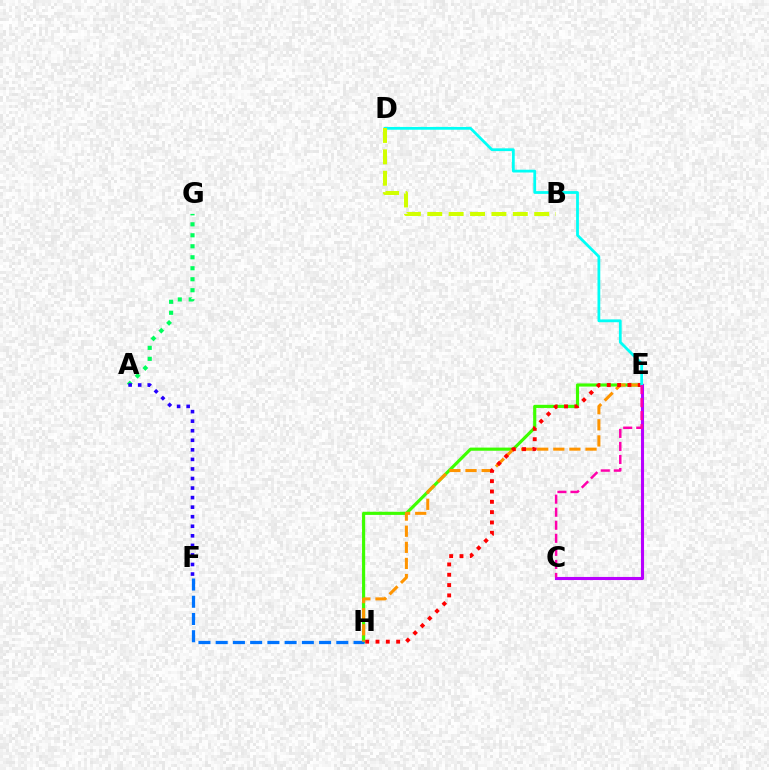{('A', 'G'): [{'color': '#00ff5c', 'line_style': 'dotted', 'thickness': 2.98}], ('E', 'H'): [{'color': '#3dff00', 'line_style': 'solid', 'thickness': 2.27}, {'color': '#ff9400', 'line_style': 'dashed', 'thickness': 2.19}, {'color': '#ff0000', 'line_style': 'dotted', 'thickness': 2.8}], ('F', 'H'): [{'color': '#0074ff', 'line_style': 'dashed', 'thickness': 2.34}], ('C', 'E'): [{'color': '#b900ff', 'line_style': 'solid', 'thickness': 2.22}, {'color': '#ff00ac', 'line_style': 'dashed', 'thickness': 1.77}], ('D', 'E'): [{'color': '#00fff6', 'line_style': 'solid', 'thickness': 2.0}], ('B', 'D'): [{'color': '#d1ff00', 'line_style': 'dashed', 'thickness': 2.9}], ('A', 'F'): [{'color': '#2500ff', 'line_style': 'dotted', 'thickness': 2.6}]}